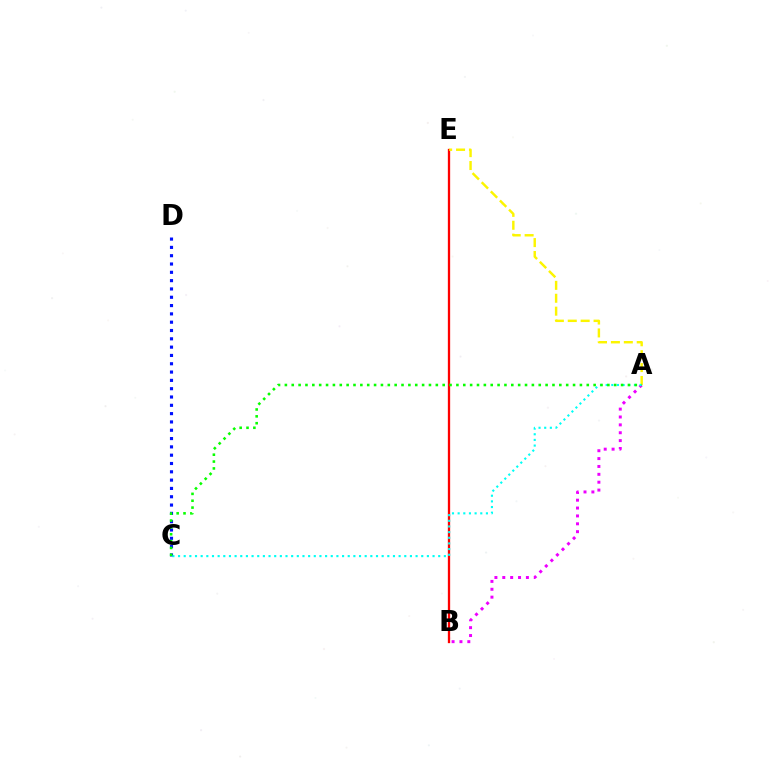{('B', 'E'): [{'color': '#ff0000', 'line_style': 'solid', 'thickness': 1.66}], ('A', 'E'): [{'color': '#fcf500', 'line_style': 'dashed', 'thickness': 1.75}], ('C', 'D'): [{'color': '#0010ff', 'line_style': 'dotted', 'thickness': 2.26}], ('A', 'B'): [{'color': '#ee00ff', 'line_style': 'dotted', 'thickness': 2.14}], ('A', 'C'): [{'color': '#00fff6', 'line_style': 'dotted', 'thickness': 1.54}, {'color': '#08ff00', 'line_style': 'dotted', 'thickness': 1.86}]}